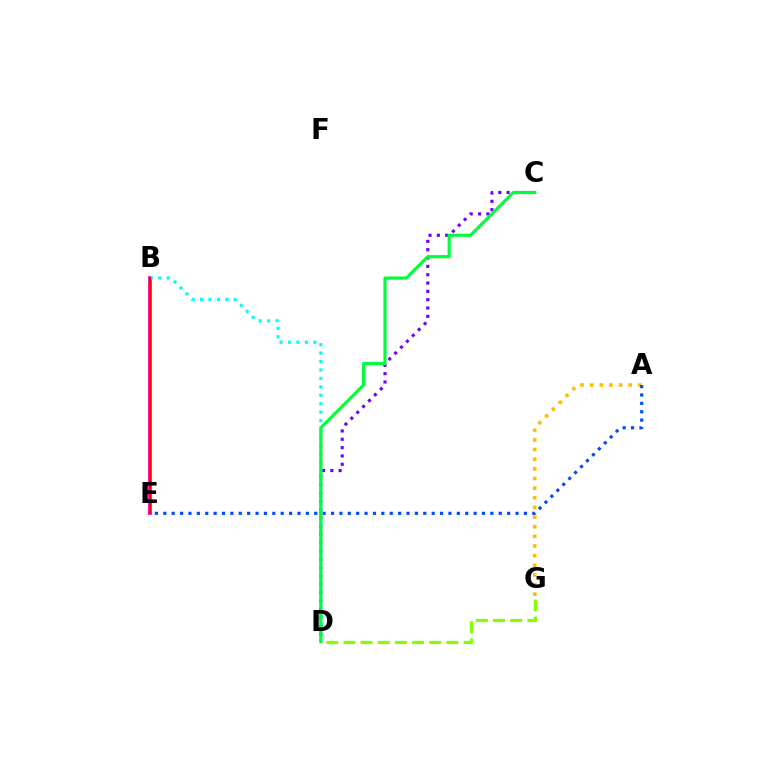{('D', 'G'): [{'color': '#84ff00', 'line_style': 'dashed', 'thickness': 2.33}], ('C', 'D'): [{'color': '#7200ff', 'line_style': 'dotted', 'thickness': 2.26}, {'color': '#00ff39', 'line_style': 'solid', 'thickness': 2.28}], ('B', 'E'): [{'color': '#ff00cf', 'line_style': 'solid', 'thickness': 2.7}, {'color': '#ff0000', 'line_style': 'solid', 'thickness': 1.7}], ('B', 'D'): [{'color': '#00fff6', 'line_style': 'dotted', 'thickness': 2.29}], ('A', 'G'): [{'color': '#ffbd00', 'line_style': 'dotted', 'thickness': 2.62}], ('A', 'E'): [{'color': '#004bff', 'line_style': 'dotted', 'thickness': 2.28}]}